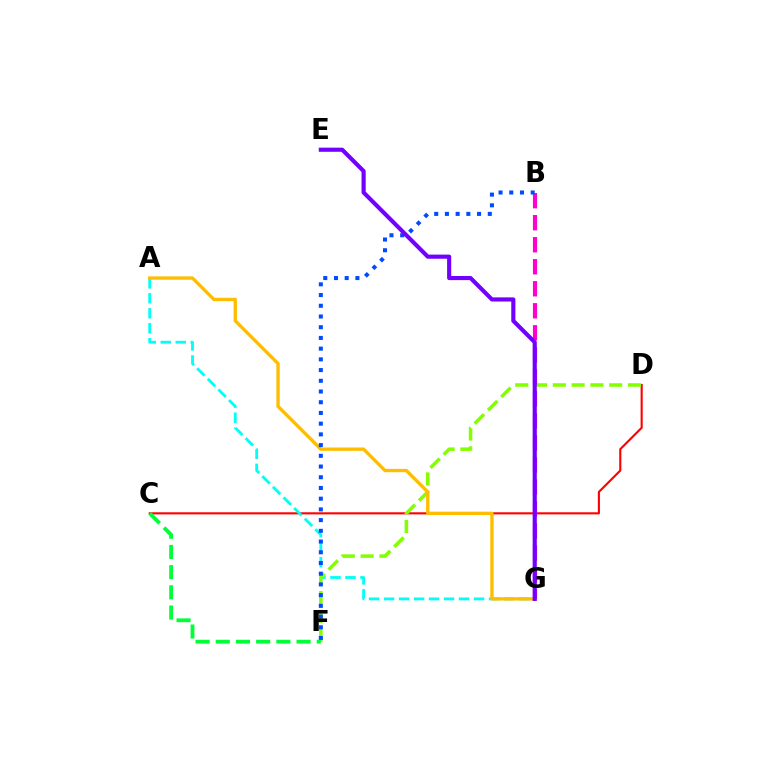{('C', 'D'): [{'color': '#ff0000', 'line_style': 'solid', 'thickness': 1.52}], ('A', 'G'): [{'color': '#00fff6', 'line_style': 'dashed', 'thickness': 2.04}, {'color': '#ffbd00', 'line_style': 'solid', 'thickness': 2.4}], ('D', 'F'): [{'color': '#84ff00', 'line_style': 'dashed', 'thickness': 2.55}], ('B', 'G'): [{'color': '#ff00cf', 'line_style': 'dashed', 'thickness': 2.99}], ('B', 'F'): [{'color': '#004bff', 'line_style': 'dotted', 'thickness': 2.91}], ('C', 'F'): [{'color': '#00ff39', 'line_style': 'dashed', 'thickness': 2.74}], ('E', 'G'): [{'color': '#7200ff', 'line_style': 'solid', 'thickness': 2.98}]}